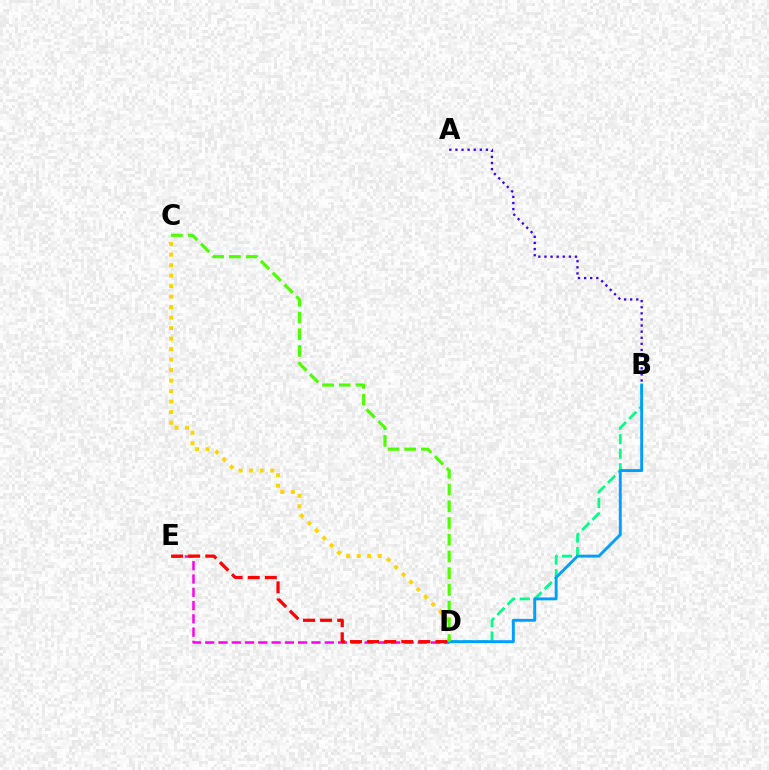{('C', 'D'): [{'color': '#ffd500', 'line_style': 'dotted', 'thickness': 2.85}, {'color': '#4fff00', 'line_style': 'dashed', 'thickness': 2.27}], ('B', 'D'): [{'color': '#00ff86', 'line_style': 'dashed', 'thickness': 1.97}, {'color': '#009eff', 'line_style': 'solid', 'thickness': 2.09}], ('D', 'E'): [{'color': '#ff00ed', 'line_style': 'dashed', 'thickness': 1.8}, {'color': '#ff0000', 'line_style': 'dashed', 'thickness': 2.32}], ('A', 'B'): [{'color': '#3700ff', 'line_style': 'dotted', 'thickness': 1.66}]}